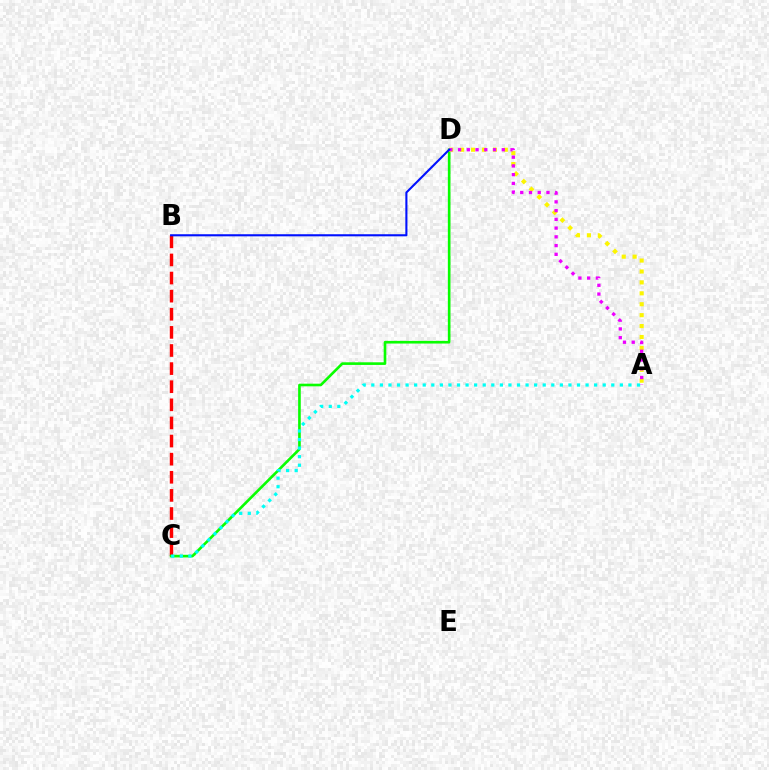{('B', 'C'): [{'color': '#ff0000', 'line_style': 'dashed', 'thickness': 2.46}], ('C', 'D'): [{'color': '#08ff00', 'line_style': 'solid', 'thickness': 1.9}], ('A', 'D'): [{'color': '#fcf500', 'line_style': 'dotted', 'thickness': 2.97}, {'color': '#ee00ff', 'line_style': 'dotted', 'thickness': 2.38}], ('A', 'C'): [{'color': '#00fff6', 'line_style': 'dotted', 'thickness': 2.33}], ('B', 'D'): [{'color': '#0010ff', 'line_style': 'solid', 'thickness': 1.51}]}